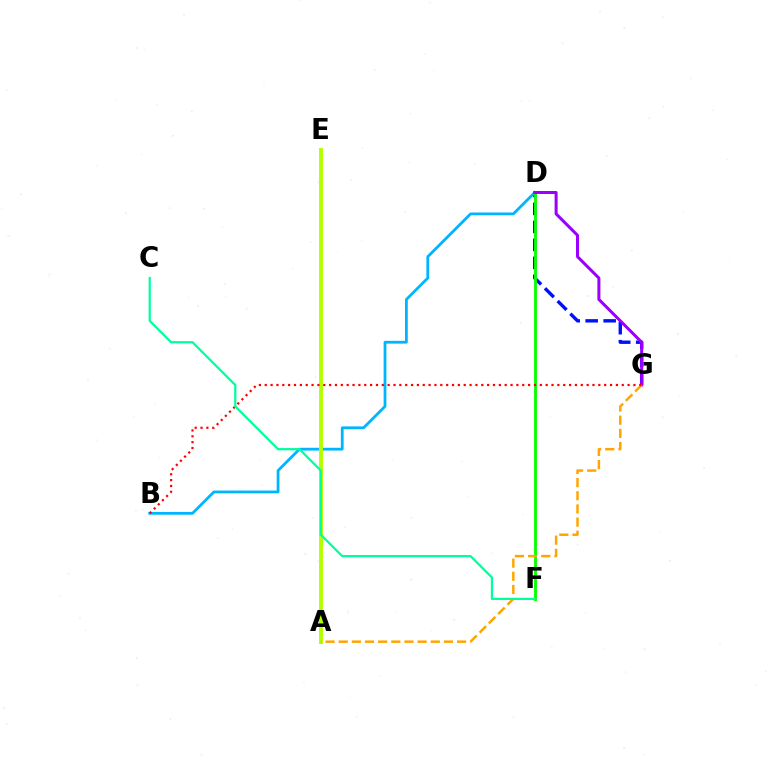{('A', 'E'): [{'color': '#ff00bd', 'line_style': 'dashed', 'thickness': 1.56}, {'color': '#b3ff00', 'line_style': 'solid', 'thickness': 2.82}], ('D', 'G'): [{'color': '#0010ff', 'line_style': 'dashed', 'thickness': 2.44}, {'color': '#9b00ff', 'line_style': 'solid', 'thickness': 2.17}], ('B', 'D'): [{'color': '#00b5ff', 'line_style': 'solid', 'thickness': 2.0}], ('D', 'F'): [{'color': '#08ff00', 'line_style': 'solid', 'thickness': 2.07}], ('A', 'G'): [{'color': '#ffa500', 'line_style': 'dashed', 'thickness': 1.79}], ('B', 'G'): [{'color': '#ff0000', 'line_style': 'dotted', 'thickness': 1.59}], ('C', 'F'): [{'color': '#00ff9d', 'line_style': 'solid', 'thickness': 1.61}]}